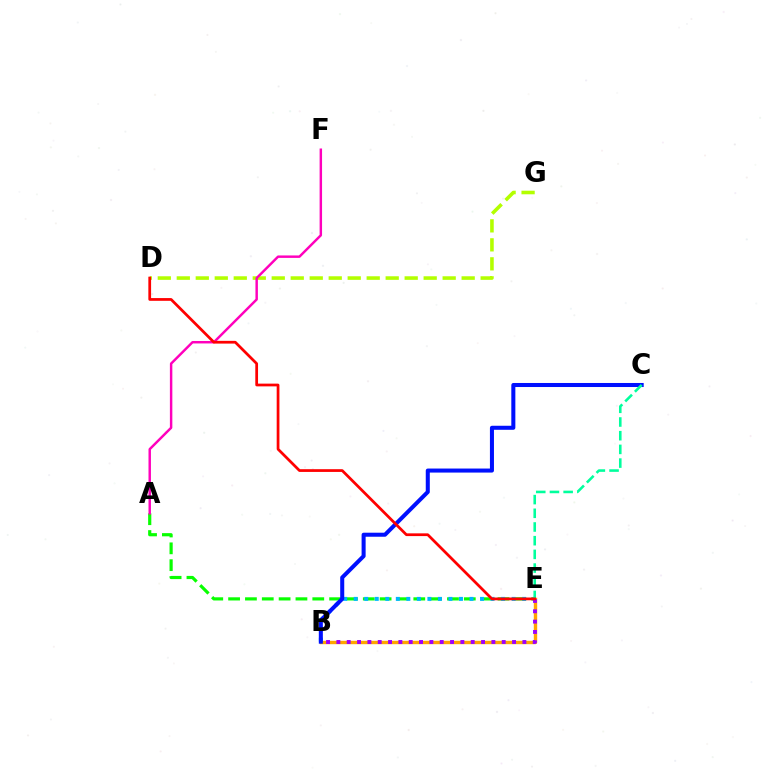{('B', 'E'): [{'color': '#ffa500', 'line_style': 'solid', 'thickness': 2.45}, {'color': '#00b5ff', 'line_style': 'dotted', 'thickness': 2.86}, {'color': '#9b00ff', 'line_style': 'dotted', 'thickness': 2.81}], ('D', 'G'): [{'color': '#b3ff00', 'line_style': 'dashed', 'thickness': 2.58}], ('A', 'E'): [{'color': '#08ff00', 'line_style': 'dashed', 'thickness': 2.29}], ('B', 'C'): [{'color': '#0010ff', 'line_style': 'solid', 'thickness': 2.91}], ('A', 'F'): [{'color': '#ff00bd', 'line_style': 'solid', 'thickness': 1.77}], ('C', 'E'): [{'color': '#00ff9d', 'line_style': 'dashed', 'thickness': 1.86}], ('D', 'E'): [{'color': '#ff0000', 'line_style': 'solid', 'thickness': 1.97}]}